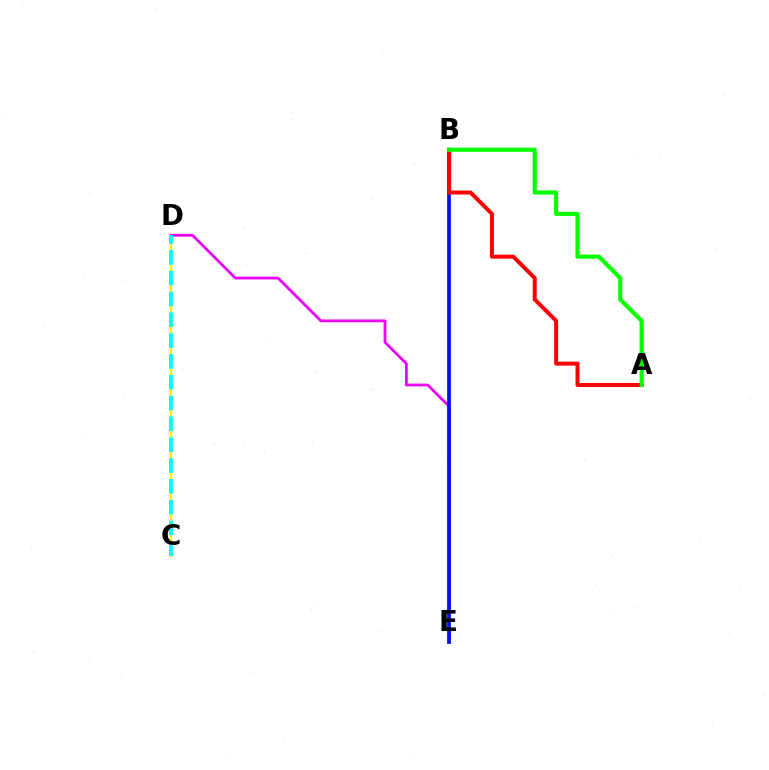{('C', 'D'): [{'color': '#fcf500', 'line_style': 'solid', 'thickness': 1.67}, {'color': '#00fff6', 'line_style': 'dashed', 'thickness': 2.83}], ('D', 'E'): [{'color': '#ee00ff', 'line_style': 'solid', 'thickness': 1.99}], ('B', 'E'): [{'color': '#0010ff', 'line_style': 'solid', 'thickness': 2.69}], ('A', 'B'): [{'color': '#ff0000', 'line_style': 'solid', 'thickness': 2.86}, {'color': '#08ff00', 'line_style': 'solid', 'thickness': 2.99}]}